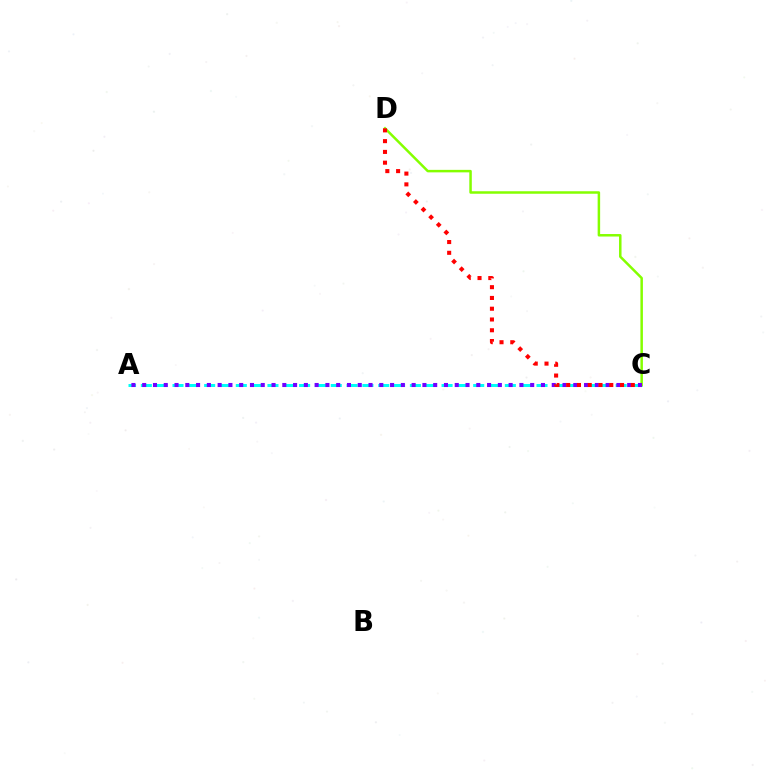{('A', 'C'): [{'color': '#00fff6', 'line_style': 'dashed', 'thickness': 2.15}, {'color': '#7200ff', 'line_style': 'dotted', 'thickness': 2.93}], ('C', 'D'): [{'color': '#84ff00', 'line_style': 'solid', 'thickness': 1.8}, {'color': '#ff0000', 'line_style': 'dotted', 'thickness': 2.93}]}